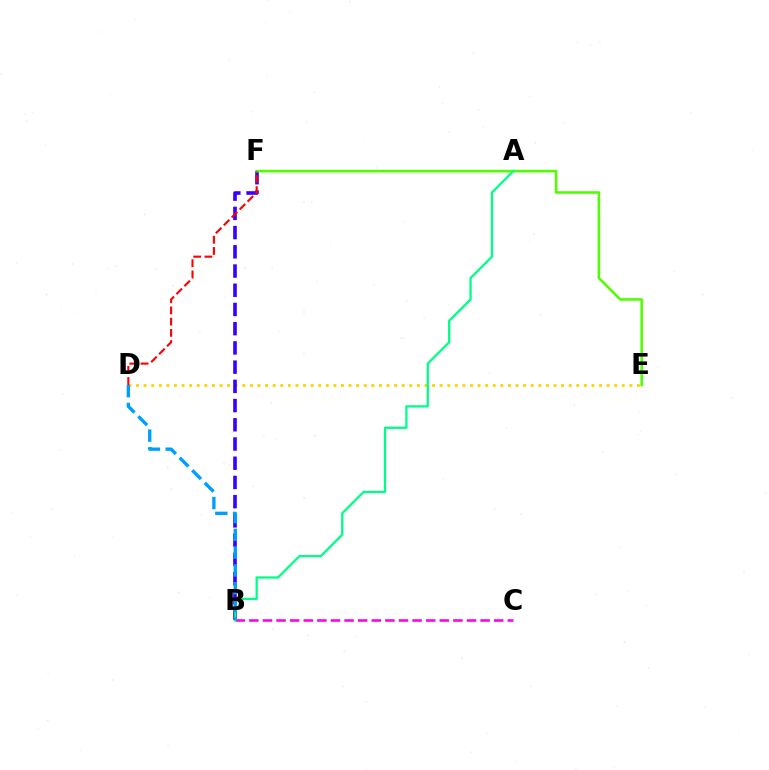{('D', 'E'): [{'color': '#ffd500', 'line_style': 'dotted', 'thickness': 2.06}], ('B', 'F'): [{'color': '#3700ff', 'line_style': 'dashed', 'thickness': 2.61}], ('B', 'C'): [{'color': '#ff00ed', 'line_style': 'dashed', 'thickness': 1.85}], ('E', 'F'): [{'color': '#4fff00', 'line_style': 'solid', 'thickness': 1.85}], ('A', 'B'): [{'color': '#00ff86', 'line_style': 'solid', 'thickness': 1.64}], ('D', 'F'): [{'color': '#ff0000', 'line_style': 'dashed', 'thickness': 1.52}], ('B', 'D'): [{'color': '#009eff', 'line_style': 'dashed', 'thickness': 2.41}]}